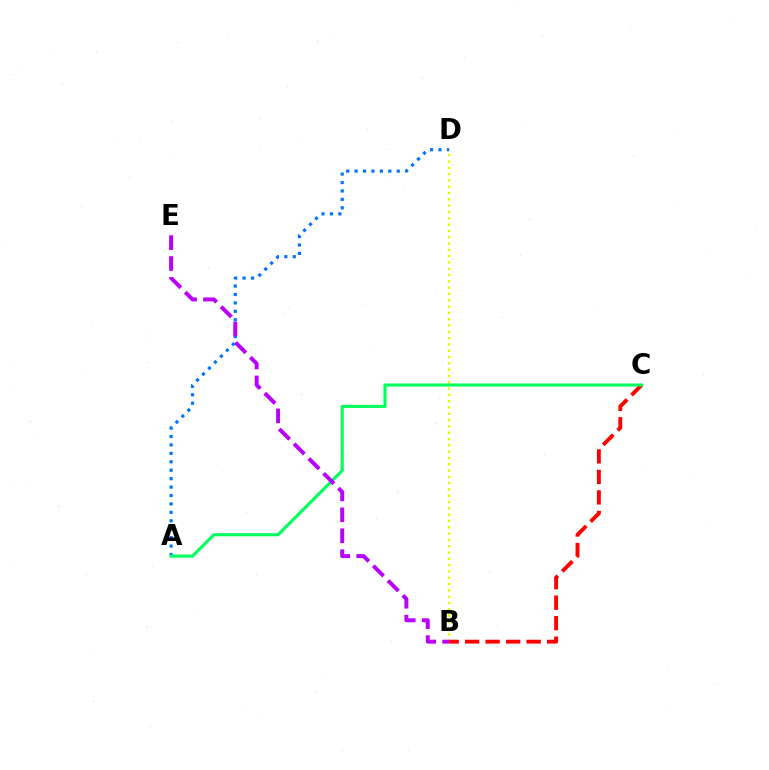{('B', 'D'): [{'color': '#d1ff00', 'line_style': 'dotted', 'thickness': 1.71}], ('A', 'D'): [{'color': '#0074ff', 'line_style': 'dotted', 'thickness': 2.29}], ('B', 'C'): [{'color': '#ff0000', 'line_style': 'dashed', 'thickness': 2.78}], ('A', 'C'): [{'color': '#00ff5c', 'line_style': 'solid', 'thickness': 2.22}], ('B', 'E'): [{'color': '#b900ff', 'line_style': 'dashed', 'thickness': 2.84}]}